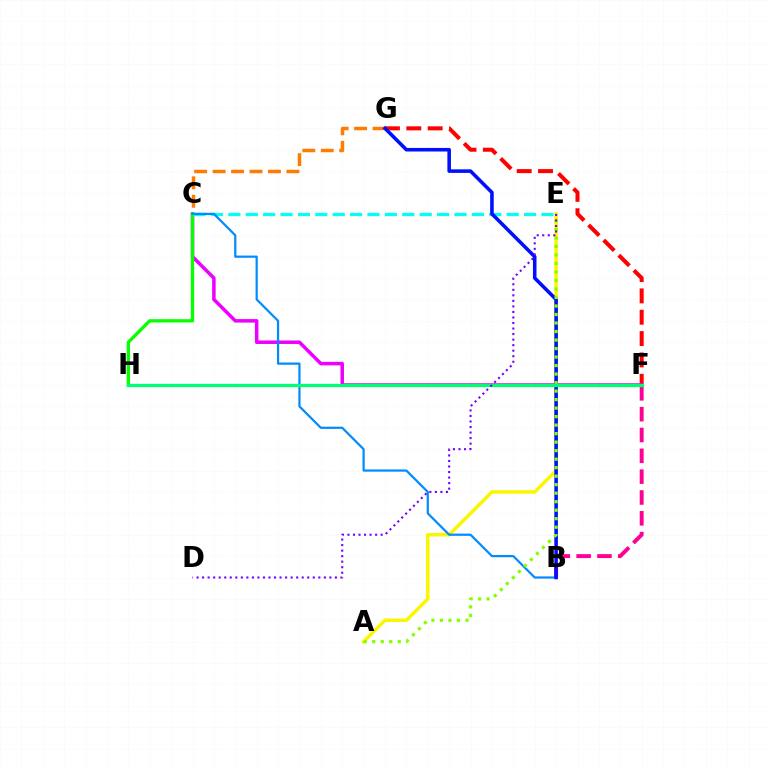{('A', 'E'): [{'color': '#fcf500', 'line_style': 'solid', 'thickness': 2.51}, {'color': '#84ff00', 'line_style': 'dotted', 'thickness': 2.31}], ('F', 'G'): [{'color': '#ff0000', 'line_style': 'dashed', 'thickness': 2.9}], ('C', 'F'): [{'color': '#ee00ff', 'line_style': 'solid', 'thickness': 2.53}], ('C', 'H'): [{'color': '#08ff00', 'line_style': 'solid', 'thickness': 2.37}], ('C', 'E'): [{'color': '#00fff6', 'line_style': 'dashed', 'thickness': 2.36}], ('C', 'G'): [{'color': '#ff7c00', 'line_style': 'dashed', 'thickness': 2.51}], ('B', 'C'): [{'color': '#008cff', 'line_style': 'solid', 'thickness': 1.59}], ('B', 'F'): [{'color': '#ff0094', 'line_style': 'dashed', 'thickness': 2.83}], ('B', 'G'): [{'color': '#0010ff', 'line_style': 'solid', 'thickness': 2.57}], ('F', 'H'): [{'color': '#00ff74', 'line_style': 'solid', 'thickness': 2.38}], ('D', 'E'): [{'color': '#7200ff', 'line_style': 'dotted', 'thickness': 1.5}]}